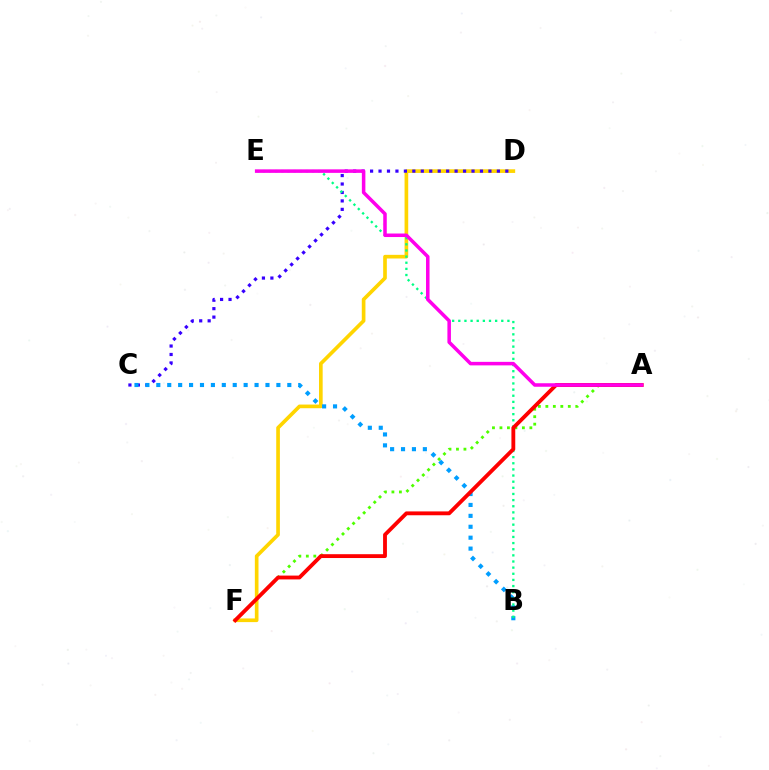{('A', 'F'): [{'color': '#4fff00', 'line_style': 'dotted', 'thickness': 2.03}, {'color': '#ff0000', 'line_style': 'solid', 'thickness': 2.76}], ('D', 'F'): [{'color': '#ffd500', 'line_style': 'solid', 'thickness': 2.64}], ('C', 'D'): [{'color': '#3700ff', 'line_style': 'dotted', 'thickness': 2.3}], ('B', 'C'): [{'color': '#009eff', 'line_style': 'dotted', 'thickness': 2.97}], ('B', 'E'): [{'color': '#00ff86', 'line_style': 'dotted', 'thickness': 1.67}], ('A', 'E'): [{'color': '#ff00ed', 'line_style': 'solid', 'thickness': 2.54}]}